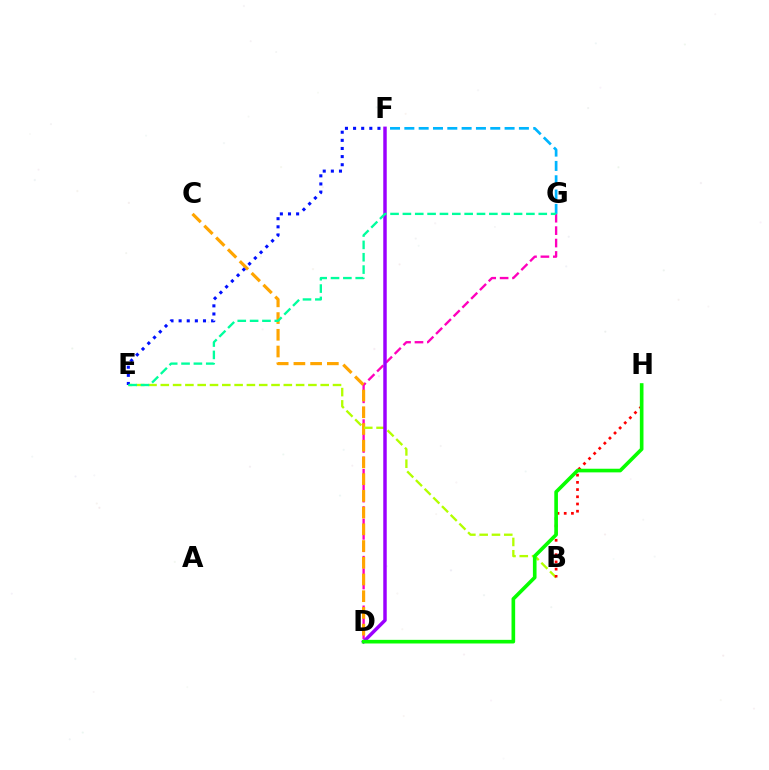{('D', 'G'): [{'color': '#ff00bd', 'line_style': 'dashed', 'thickness': 1.69}], ('C', 'D'): [{'color': '#ffa500', 'line_style': 'dashed', 'thickness': 2.27}], ('B', 'E'): [{'color': '#b3ff00', 'line_style': 'dashed', 'thickness': 1.67}], ('E', 'F'): [{'color': '#0010ff', 'line_style': 'dotted', 'thickness': 2.21}], ('B', 'H'): [{'color': '#ff0000', 'line_style': 'dotted', 'thickness': 1.96}], ('F', 'G'): [{'color': '#00b5ff', 'line_style': 'dashed', 'thickness': 1.95}], ('D', 'F'): [{'color': '#9b00ff', 'line_style': 'solid', 'thickness': 2.5}], ('E', 'G'): [{'color': '#00ff9d', 'line_style': 'dashed', 'thickness': 1.68}], ('D', 'H'): [{'color': '#08ff00', 'line_style': 'solid', 'thickness': 2.62}]}